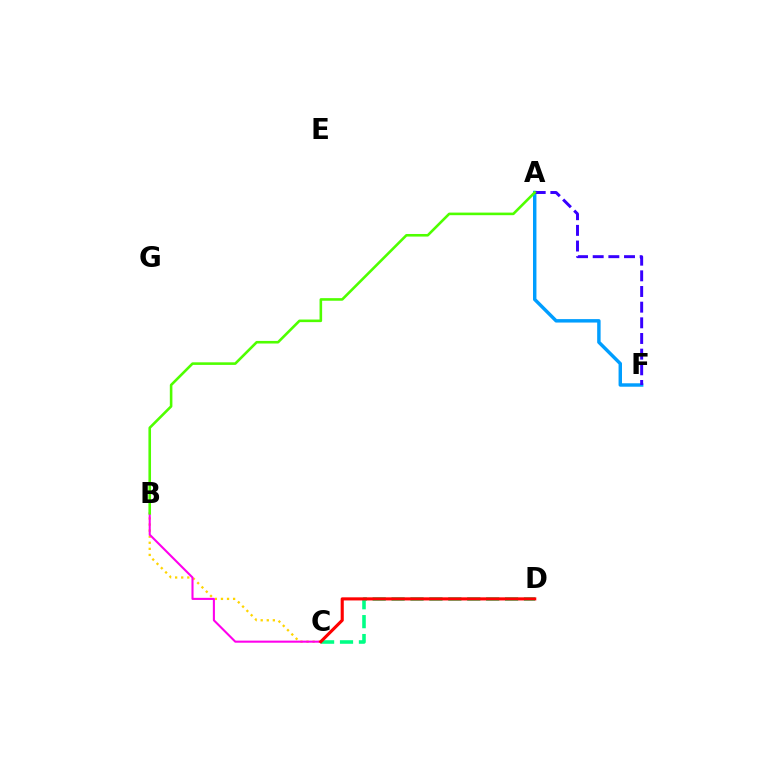{('A', 'F'): [{'color': '#009eff', 'line_style': 'solid', 'thickness': 2.47}, {'color': '#3700ff', 'line_style': 'dashed', 'thickness': 2.13}], ('C', 'D'): [{'color': '#00ff86', 'line_style': 'dashed', 'thickness': 2.57}, {'color': '#ff0000', 'line_style': 'solid', 'thickness': 2.24}], ('B', 'C'): [{'color': '#ffd500', 'line_style': 'dotted', 'thickness': 1.65}, {'color': '#ff00ed', 'line_style': 'solid', 'thickness': 1.5}], ('A', 'B'): [{'color': '#4fff00', 'line_style': 'solid', 'thickness': 1.87}]}